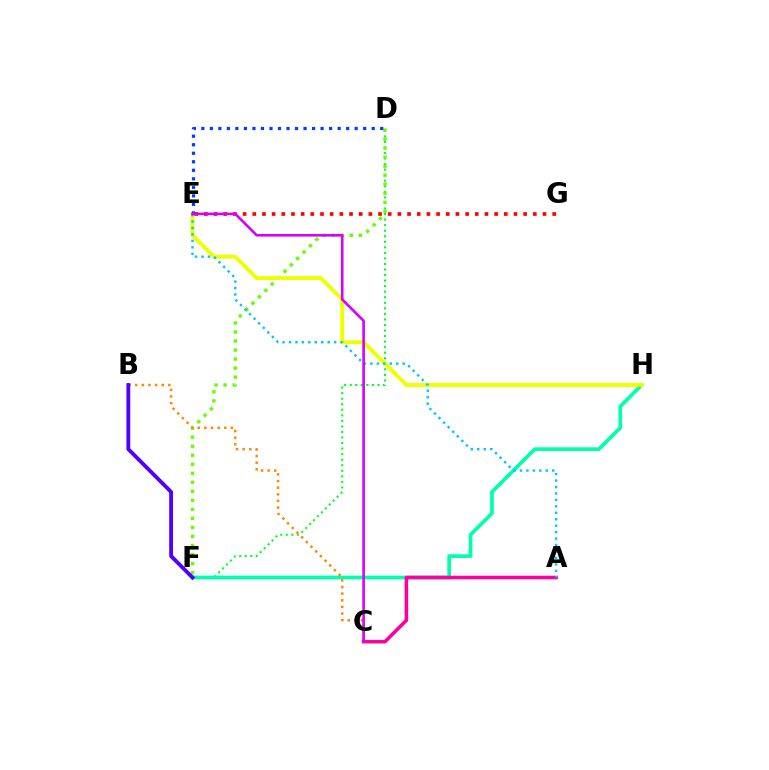{('D', 'F'): [{'color': '#00ff27', 'line_style': 'dotted', 'thickness': 1.51}, {'color': '#66ff00', 'line_style': 'dotted', 'thickness': 2.45}], ('F', 'H'): [{'color': '#00ffaf', 'line_style': 'solid', 'thickness': 2.67}], ('A', 'C'): [{'color': '#ff00a0', 'line_style': 'solid', 'thickness': 2.56}], ('E', 'H'): [{'color': '#eeff00', 'line_style': 'solid', 'thickness': 2.82}], ('D', 'E'): [{'color': '#003fff', 'line_style': 'dotted', 'thickness': 2.31}], ('E', 'G'): [{'color': '#ff0000', 'line_style': 'dotted', 'thickness': 2.63}], ('B', 'C'): [{'color': '#ff8800', 'line_style': 'dotted', 'thickness': 1.8}], ('B', 'F'): [{'color': '#4f00ff', 'line_style': 'solid', 'thickness': 2.76}], ('A', 'E'): [{'color': '#00c7ff', 'line_style': 'dotted', 'thickness': 1.75}], ('C', 'E'): [{'color': '#d600ff', 'line_style': 'solid', 'thickness': 1.88}]}